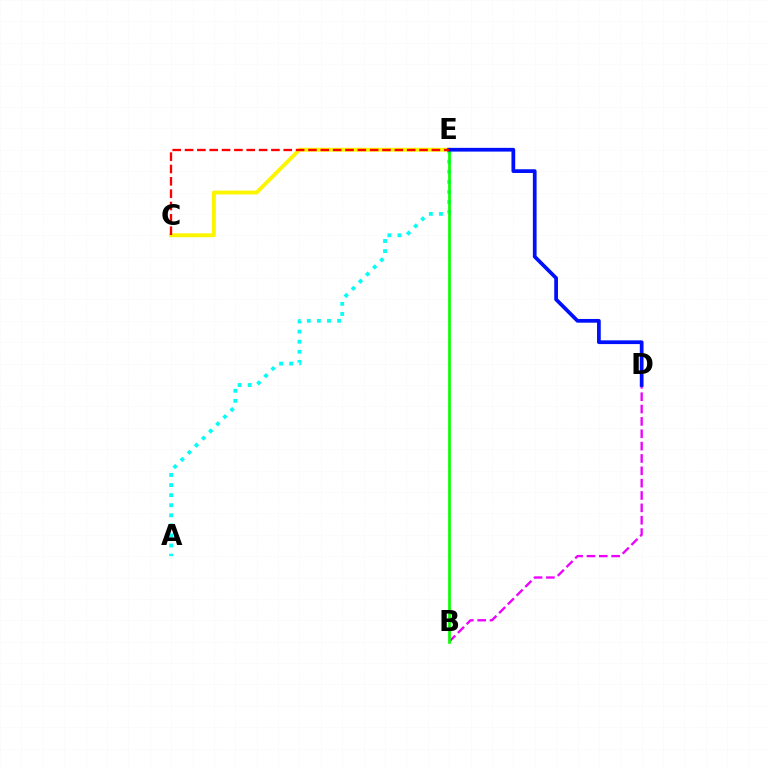{('A', 'E'): [{'color': '#00fff6', 'line_style': 'dotted', 'thickness': 2.74}], ('B', 'D'): [{'color': '#ee00ff', 'line_style': 'dashed', 'thickness': 1.68}], ('C', 'E'): [{'color': '#fcf500', 'line_style': 'solid', 'thickness': 2.8}, {'color': '#ff0000', 'line_style': 'dashed', 'thickness': 1.68}], ('B', 'E'): [{'color': '#08ff00', 'line_style': 'solid', 'thickness': 1.94}], ('D', 'E'): [{'color': '#0010ff', 'line_style': 'solid', 'thickness': 2.69}]}